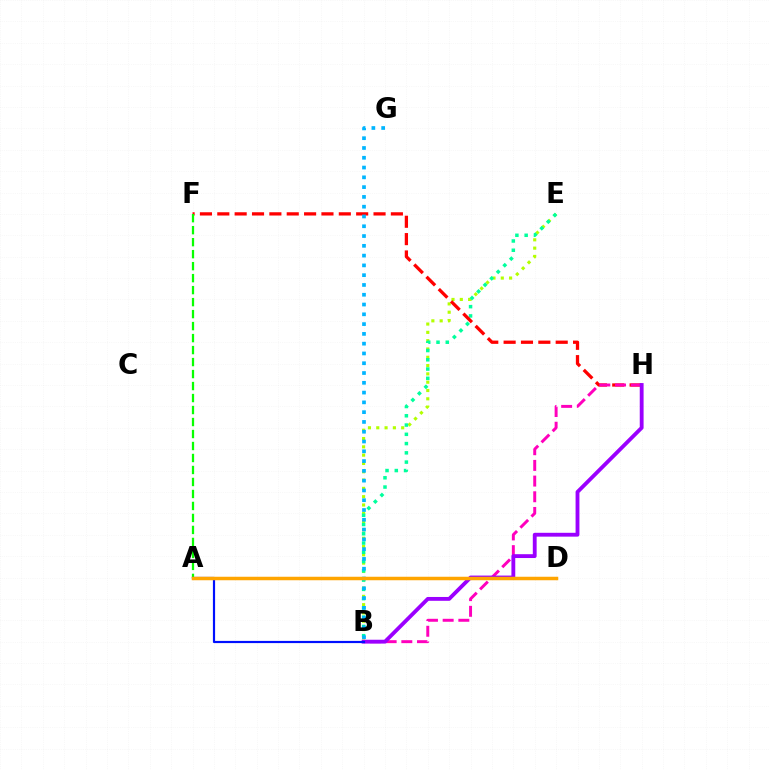{('B', 'E'): [{'color': '#b3ff00', 'line_style': 'dotted', 'thickness': 2.26}, {'color': '#00ff9d', 'line_style': 'dotted', 'thickness': 2.52}], ('F', 'H'): [{'color': '#ff0000', 'line_style': 'dashed', 'thickness': 2.36}], ('B', 'H'): [{'color': '#ff00bd', 'line_style': 'dashed', 'thickness': 2.13}, {'color': '#9b00ff', 'line_style': 'solid', 'thickness': 2.77}], ('A', 'F'): [{'color': '#08ff00', 'line_style': 'dashed', 'thickness': 1.63}], ('B', 'G'): [{'color': '#00b5ff', 'line_style': 'dotted', 'thickness': 2.66}], ('A', 'B'): [{'color': '#0010ff', 'line_style': 'solid', 'thickness': 1.58}], ('A', 'D'): [{'color': '#ffa500', 'line_style': 'solid', 'thickness': 2.52}]}